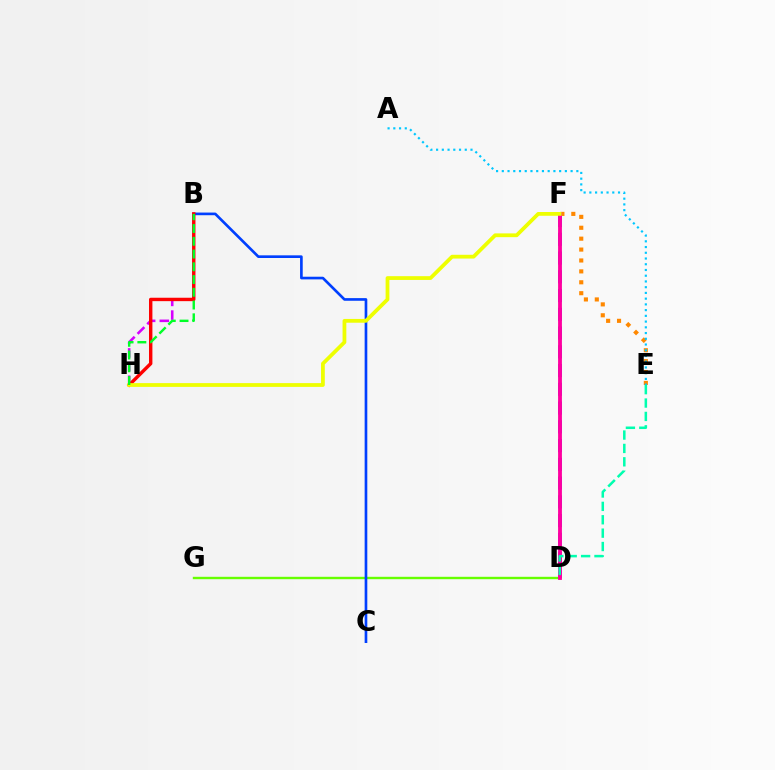{('E', 'F'): [{'color': '#ff8800', 'line_style': 'dotted', 'thickness': 2.96}], ('D', 'G'): [{'color': '#66ff00', 'line_style': 'solid', 'thickness': 1.72}], ('B', 'H'): [{'color': '#d600ff', 'line_style': 'dashed', 'thickness': 1.86}, {'color': '#ff0000', 'line_style': 'solid', 'thickness': 2.45}, {'color': '#00ff27', 'line_style': 'dashed', 'thickness': 1.73}], ('B', 'C'): [{'color': '#003fff', 'line_style': 'solid', 'thickness': 1.91}], ('D', 'F'): [{'color': '#4f00ff', 'line_style': 'dashed', 'thickness': 2.55}, {'color': '#ff00a0', 'line_style': 'solid', 'thickness': 2.75}], ('F', 'H'): [{'color': '#eeff00', 'line_style': 'solid', 'thickness': 2.72}], ('A', 'E'): [{'color': '#00c7ff', 'line_style': 'dotted', 'thickness': 1.56}], ('D', 'E'): [{'color': '#00ffaf', 'line_style': 'dashed', 'thickness': 1.82}]}